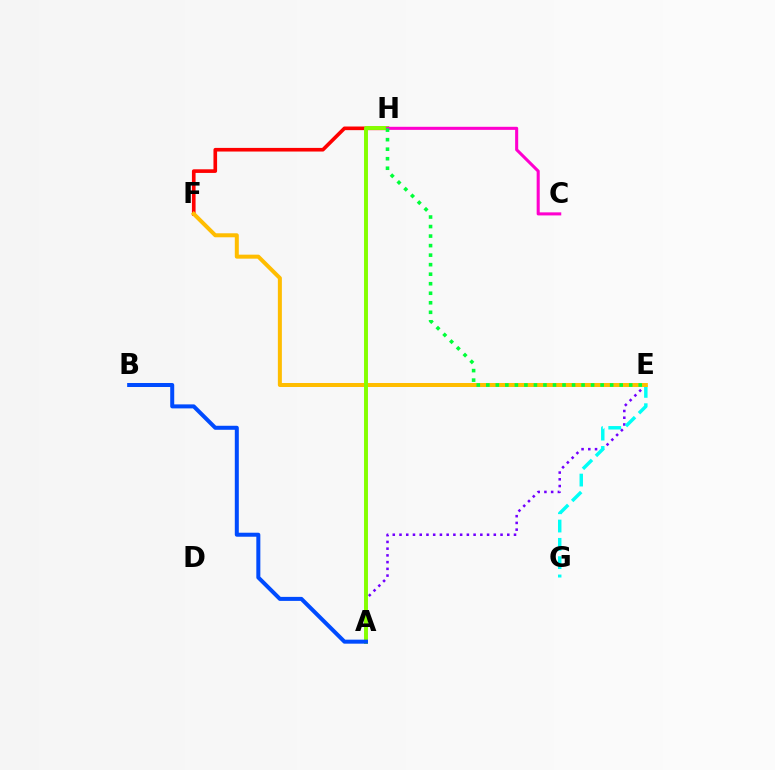{('F', 'H'): [{'color': '#ff0000', 'line_style': 'solid', 'thickness': 2.62}], ('A', 'E'): [{'color': '#7200ff', 'line_style': 'dotted', 'thickness': 1.83}], ('E', 'G'): [{'color': '#00fff6', 'line_style': 'dashed', 'thickness': 2.49}], ('E', 'F'): [{'color': '#ffbd00', 'line_style': 'solid', 'thickness': 2.88}], ('A', 'H'): [{'color': '#84ff00', 'line_style': 'solid', 'thickness': 2.83}], ('A', 'B'): [{'color': '#004bff', 'line_style': 'solid', 'thickness': 2.89}], ('C', 'H'): [{'color': '#ff00cf', 'line_style': 'solid', 'thickness': 2.21}], ('E', 'H'): [{'color': '#00ff39', 'line_style': 'dotted', 'thickness': 2.59}]}